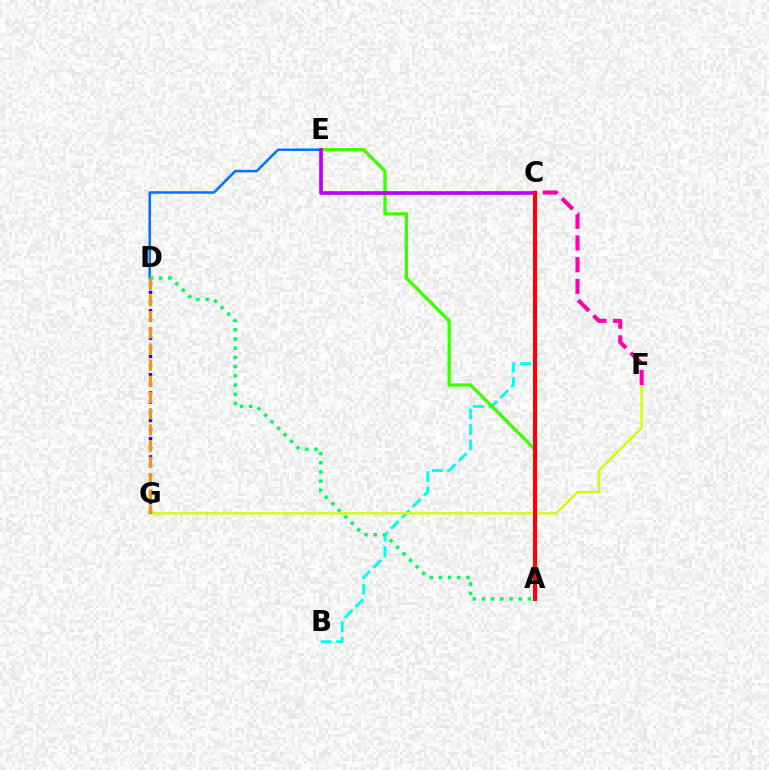{('B', 'C'): [{'color': '#00fff6', 'line_style': 'dashed', 'thickness': 2.1}], ('A', 'E'): [{'color': '#3dff00', 'line_style': 'solid', 'thickness': 2.37}], ('D', 'E'): [{'color': '#0074ff', 'line_style': 'solid', 'thickness': 1.83}], ('F', 'G'): [{'color': '#d1ff00', 'line_style': 'solid', 'thickness': 1.64}], ('C', 'E'): [{'color': '#b900ff', 'line_style': 'solid', 'thickness': 2.64}], ('C', 'F'): [{'color': '#ff00ac', 'line_style': 'dashed', 'thickness': 2.95}], ('A', 'C'): [{'color': '#ff0000', 'line_style': 'solid', 'thickness': 2.91}], ('D', 'G'): [{'color': '#2500ff', 'line_style': 'dotted', 'thickness': 2.48}, {'color': '#ff9400', 'line_style': 'dashed', 'thickness': 2.2}], ('A', 'D'): [{'color': '#00ff5c', 'line_style': 'dotted', 'thickness': 2.5}]}